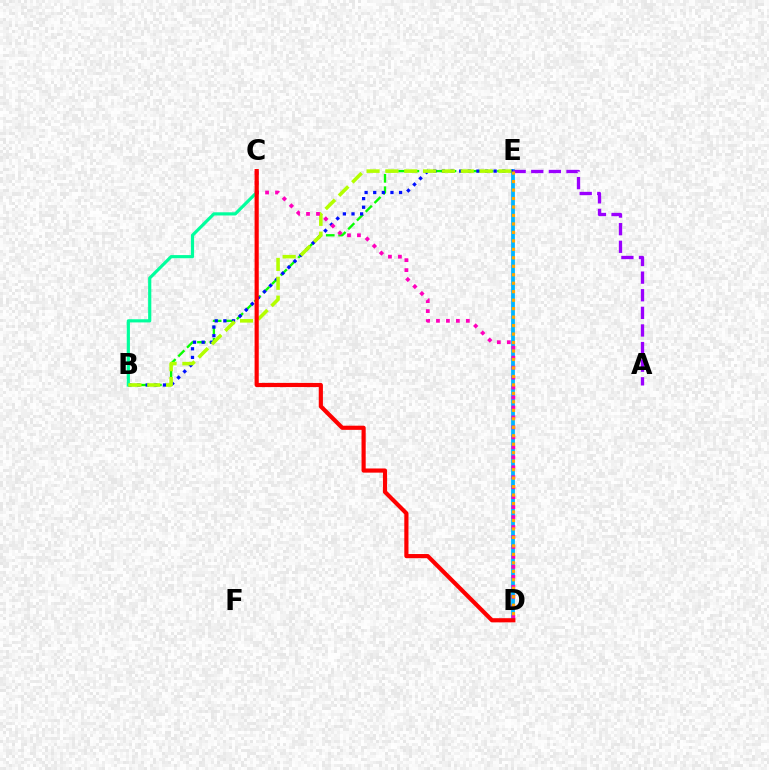{('B', 'E'): [{'color': '#08ff00', 'line_style': 'dashed', 'thickness': 1.68}, {'color': '#0010ff', 'line_style': 'dotted', 'thickness': 2.34}, {'color': '#b3ff00', 'line_style': 'dashed', 'thickness': 2.56}], ('D', 'E'): [{'color': '#00b5ff', 'line_style': 'solid', 'thickness': 2.72}, {'color': '#ffa500', 'line_style': 'dotted', 'thickness': 2.3}], ('B', 'C'): [{'color': '#00ff9d', 'line_style': 'solid', 'thickness': 2.29}], ('C', 'D'): [{'color': '#ff00bd', 'line_style': 'dotted', 'thickness': 2.71}, {'color': '#ff0000', 'line_style': 'solid', 'thickness': 3.0}], ('A', 'E'): [{'color': '#9b00ff', 'line_style': 'dashed', 'thickness': 2.39}]}